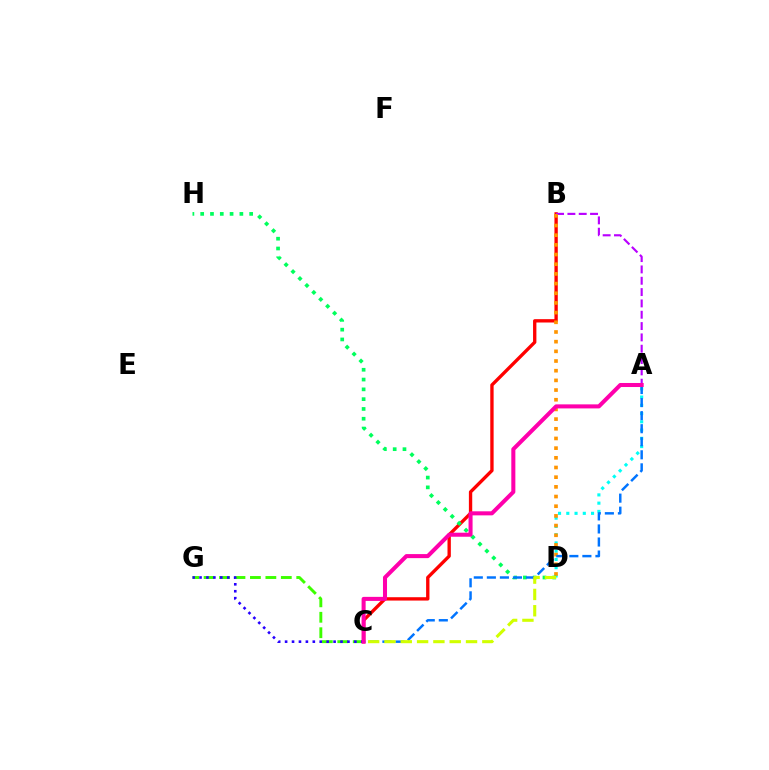{('B', 'C'): [{'color': '#ff0000', 'line_style': 'solid', 'thickness': 2.41}], ('A', 'D'): [{'color': '#00fff6', 'line_style': 'dotted', 'thickness': 2.24}], ('C', 'G'): [{'color': '#3dff00', 'line_style': 'dashed', 'thickness': 2.1}, {'color': '#2500ff', 'line_style': 'dotted', 'thickness': 1.88}], ('A', 'B'): [{'color': '#b900ff', 'line_style': 'dashed', 'thickness': 1.54}], ('B', 'D'): [{'color': '#ff9400', 'line_style': 'dotted', 'thickness': 2.63}], ('D', 'H'): [{'color': '#00ff5c', 'line_style': 'dotted', 'thickness': 2.66}], ('A', 'C'): [{'color': '#0074ff', 'line_style': 'dashed', 'thickness': 1.77}, {'color': '#ff00ac', 'line_style': 'solid', 'thickness': 2.91}], ('C', 'D'): [{'color': '#d1ff00', 'line_style': 'dashed', 'thickness': 2.22}]}